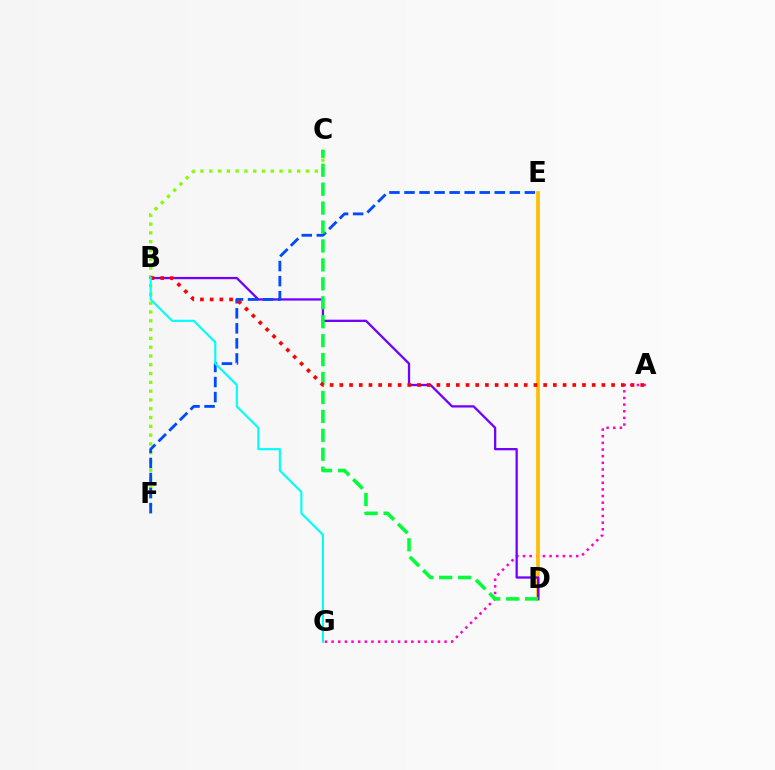{('C', 'F'): [{'color': '#84ff00', 'line_style': 'dotted', 'thickness': 2.39}], ('A', 'G'): [{'color': '#ff00cf', 'line_style': 'dotted', 'thickness': 1.81}], ('D', 'E'): [{'color': '#ffbd00', 'line_style': 'solid', 'thickness': 2.65}], ('B', 'D'): [{'color': '#7200ff', 'line_style': 'solid', 'thickness': 1.65}], ('E', 'F'): [{'color': '#004bff', 'line_style': 'dashed', 'thickness': 2.04}], ('C', 'D'): [{'color': '#00ff39', 'line_style': 'dashed', 'thickness': 2.57}], ('A', 'B'): [{'color': '#ff0000', 'line_style': 'dotted', 'thickness': 2.64}], ('B', 'G'): [{'color': '#00fff6', 'line_style': 'solid', 'thickness': 1.55}]}